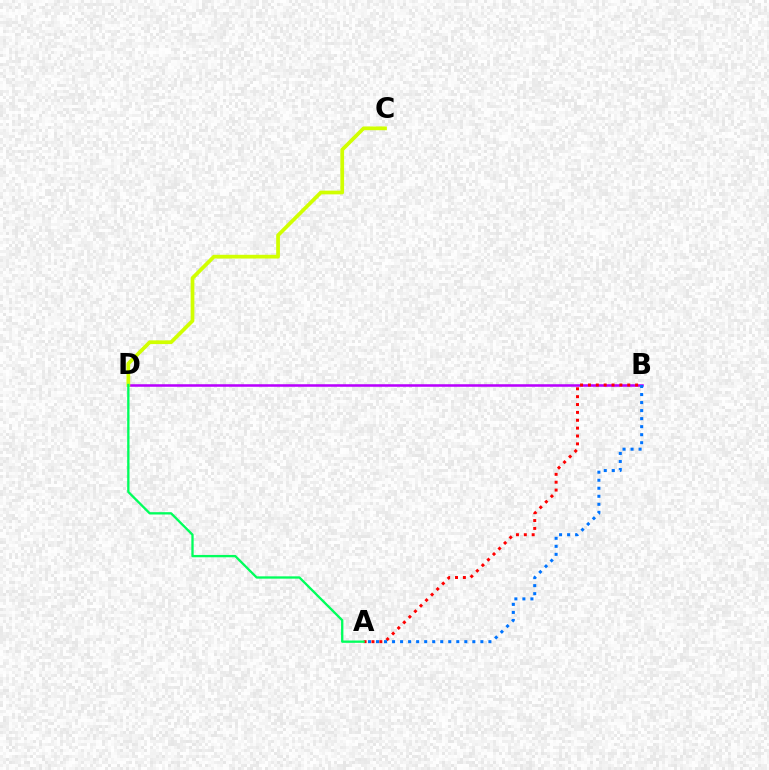{('B', 'D'): [{'color': '#b900ff', 'line_style': 'solid', 'thickness': 1.83}], ('A', 'B'): [{'color': '#ff0000', 'line_style': 'dotted', 'thickness': 2.14}, {'color': '#0074ff', 'line_style': 'dotted', 'thickness': 2.18}], ('C', 'D'): [{'color': '#d1ff00', 'line_style': 'solid', 'thickness': 2.69}], ('A', 'D'): [{'color': '#00ff5c', 'line_style': 'solid', 'thickness': 1.67}]}